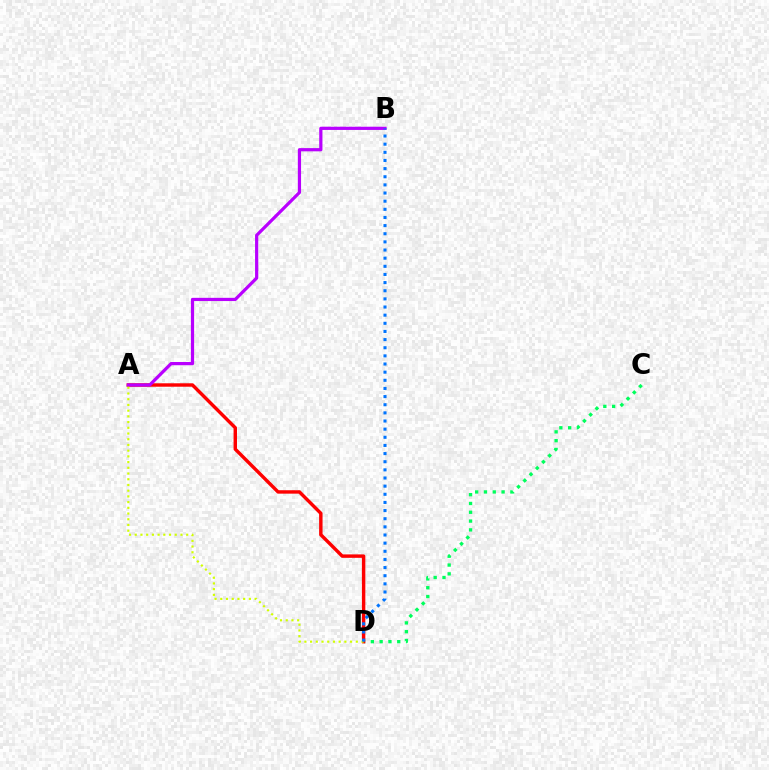{('C', 'D'): [{'color': '#00ff5c', 'line_style': 'dotted', 'thickness': 2.39}], ('A', 'D'): [{'color': '#ff0000', 'line_style': 'solid', 'thickness': 2.47}, {'color': '#d1ff00', 'line_style': 'dotted', 'thickness': 1.55}], ('A', 'B'): [{'color': '#b900ff', 'line_style': 'solid', 'thickness': 2.32}], ('B', 'D'): [{'color': '#0074ff', 'line_style': 'dotted', 'thickness': 2.21}]}